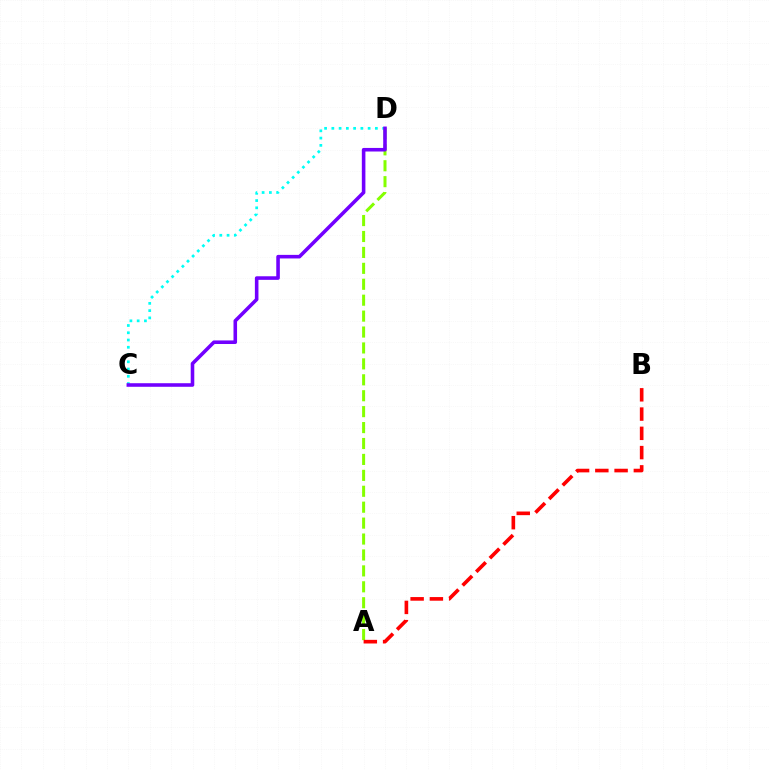{('C', 'D'): [{'color': '#00fff6', 'line_style': 'dotted', 'thickness': 1.97}, {'color': '#7200ff', 'line_style': 'solid', 'thickness': 2.57}], ('A', 'D'): [{'color': '#84ff00', 'line_style': 'dashed', 'thickness': 2.16}], ('A', 'B'): [{'color': '#ff0000', 'line_style': 'dashed', 'thickness': 2.62}]}